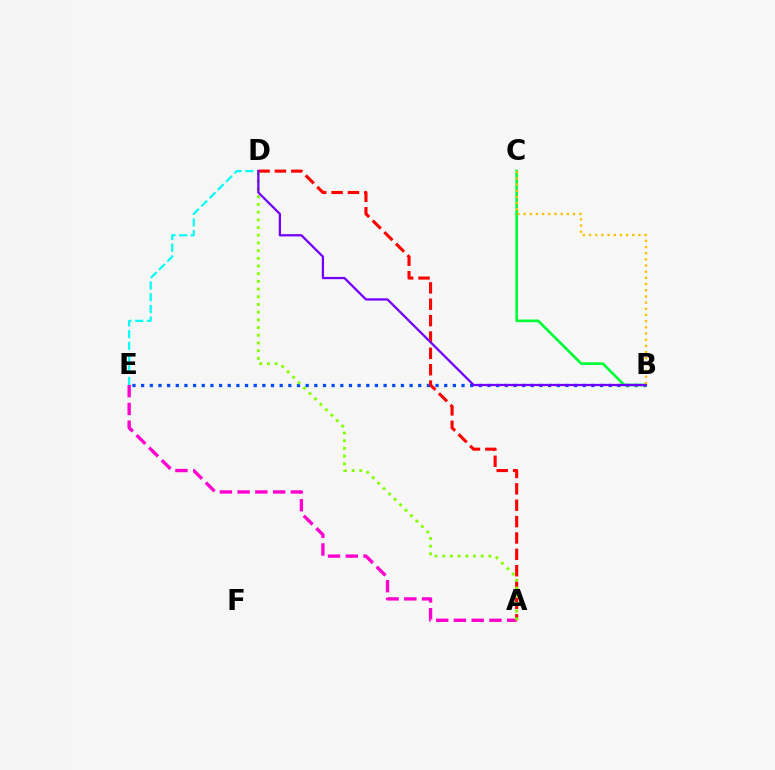{('B', 'E'): [{'color': '#004bff', 'line_style': 'dotted', 'thickness': 2.35}], ('A', 'E'): [{'color': '#ff00cf', 'line_style': 'dashed', 'thickness': 2.41}], ('D', 'E'): [{'color': '#00fff6', 'line_style': 'dashed', 'thickness': 1.59}], ('A', 'D'): [{'color': '#ff0000', 'line_style': 'dashed', 'thickness': 2.22}, {'color': '#84ff00', 'line_style': 'dotted', 'thickness': 2.09}], ('B', 'C'): [{'color': '#00ff39', 'line_style': 'solid', 'thickness': 1.92}, {'color': '#ffbd00', 'line_style': 'dotted', 'thickness': 1.68}], ('B', 'D'): [{'color': '#7200ff', 'line_style': 'solid', 'thickness': 1.63}]}